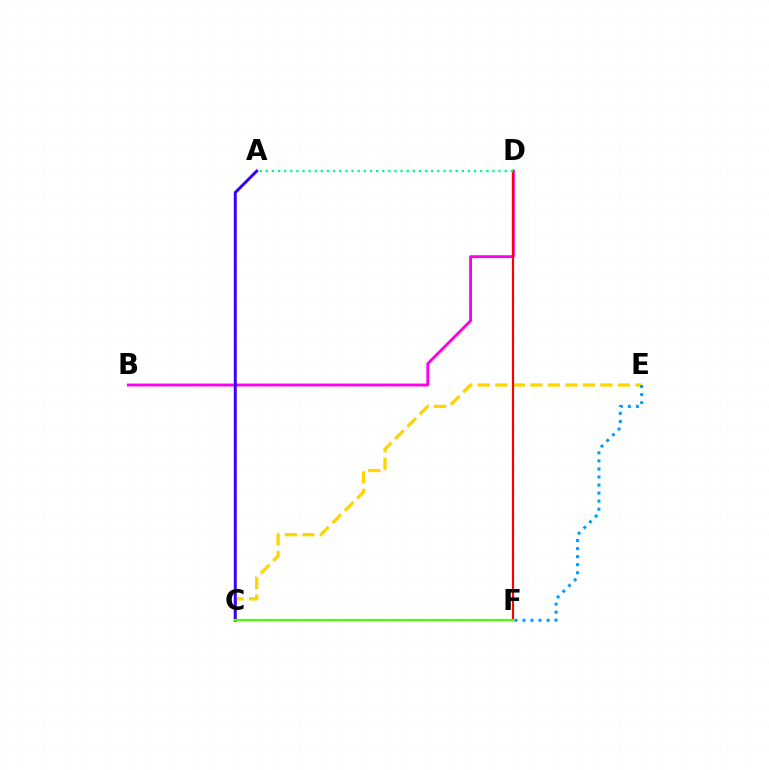{('C', 'E'): [{'color': '#ffd500', 'line_style': 'dashed', 'thickness': 2.38}], ('E', 'F'): [{'color': '#009eff', 'line_style': 'dotted', 'thickness': 2.19}], ('B', 'D'): [{'color': '#ff00ed', 'line_style': 'solid', 'thickness': 2.08}], ('A', 'C'): [{'color': '#3700ff', 'line_style': 'solid', 'thickness': 2.13}], ('D', 'F'): [{'color': '#ff0000', 'line_style': 'solid', 'thickness': 1.55}], ('C', 'F'): [{'color': '#4fff00', 'line_style': 'solid', 'thickness': 1.6}], ('A', 'D'): [{'color': '#00ff86', 'line_style': 'dotted', 'thickness': 1.66}]}